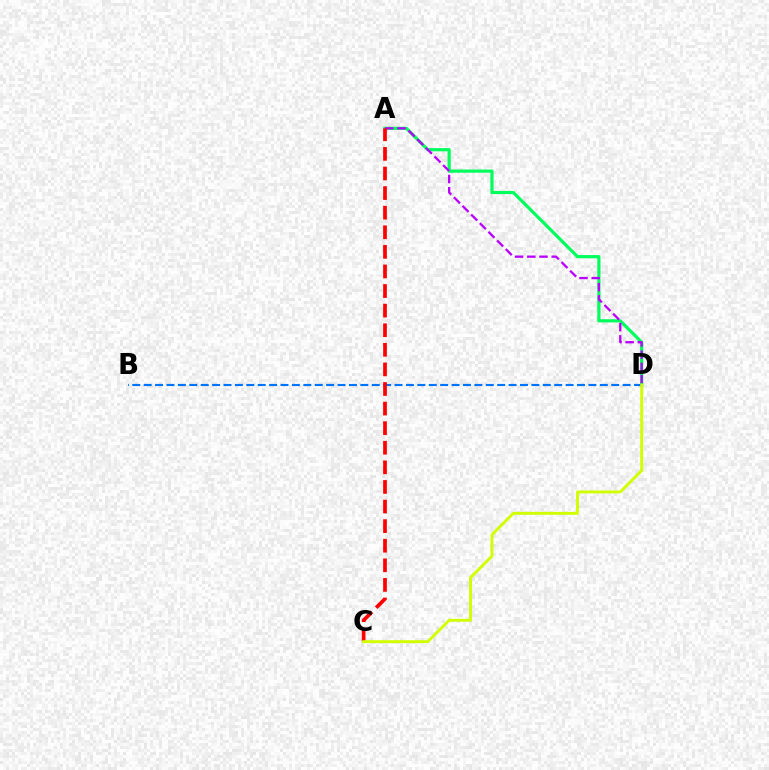{('A', 'D'): [{'color': '#00ff5c', 'line_style': 'solid', 'thickness': 2.3}, {'color': '#b900ff', 'line_style': 'dashed', 'thickness': 1.66}], ('B', 'D'): [{'color': '#0074ff', 'line_style': 'dashed', 'thickness': 1.55}], ('A', 'C'): [{'color': '#ff0000', 'line_style': 'dashed', 'thickness': 2.66}], ('C', 'D'): [{'color': '#d1ff00', 'line_style': 'solid', 'thickness': 2.1}]}